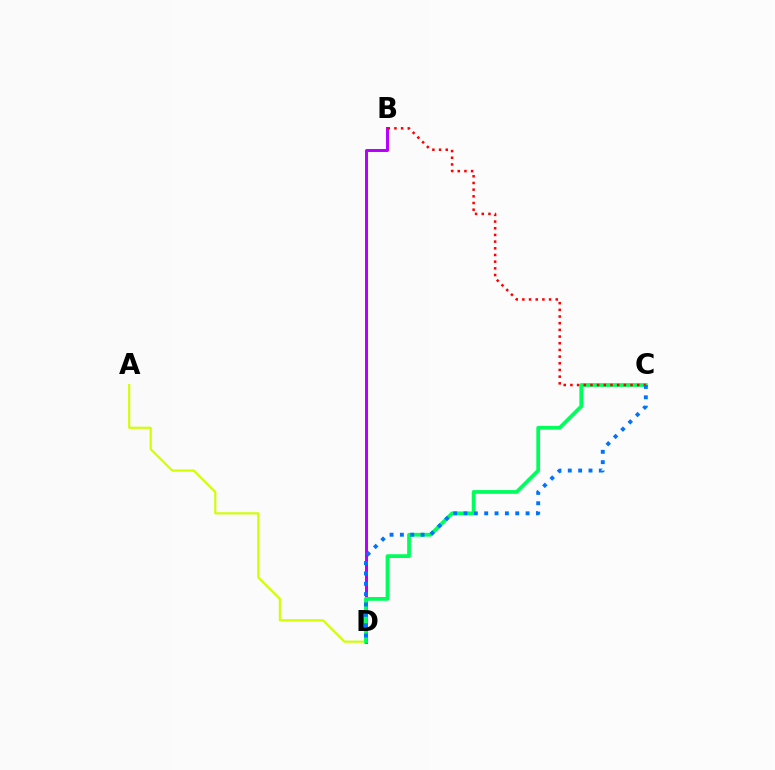{('B', 'D'): [{'color': '#b900ff', 'line_style': 'solid', 'thickness': 2.15}], ('A', 'D'): [{'color': '#d1ff00', 'line_style': 'solid', 'thickness': 1.54}], ('C', 'D'): [{'color': '#00ff5c', 'line_style': 'solid', 'thickness': 2.7}, {'color': '#0074ff', 'line_style': 'dotted', 'thickness': 2.81}], ('B', 'C'): [{'color': '#ff0000', 'line_style': 'dotted', 'thickness': 1.82}]}